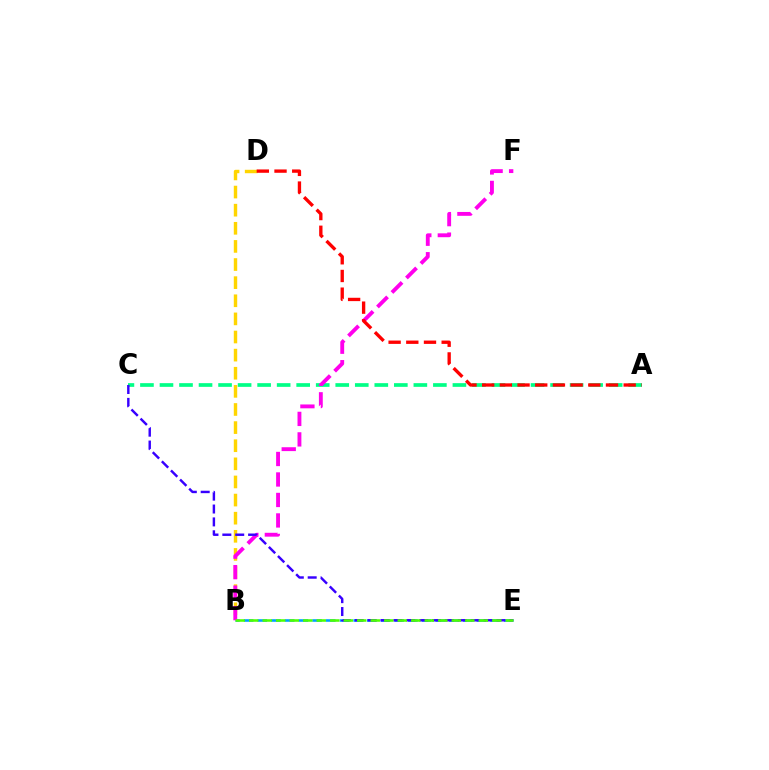{('B', 'E'): [{'color': '#009eff', 'line_style': 'dashed', 'thickness': 1.86}, {'color': '#4fff00', 'line_style': 'dashed', 'thickness': 1.83}], ('B', 'D'): [{'color': '#ffd500', 'line_style': 'dashed', 'thickness': 2.46}], ('A', 'C'): [{'color': '#00ff86', 'line_style': 'dashed', 'thickness': 2.65}], ('B', 'F'): [{'color': '#ff00ed', 'line_style': 'dashed', 'thickness': 2.78}], ('C', 'E'): [{'color': '#3700ff', 'line_style': 'dashed', 'thickness': 1.75}], ('A', 'D'): [{'color': '#ff0000', 'line_style': 'dashed', 'thickness': 2.4}]}